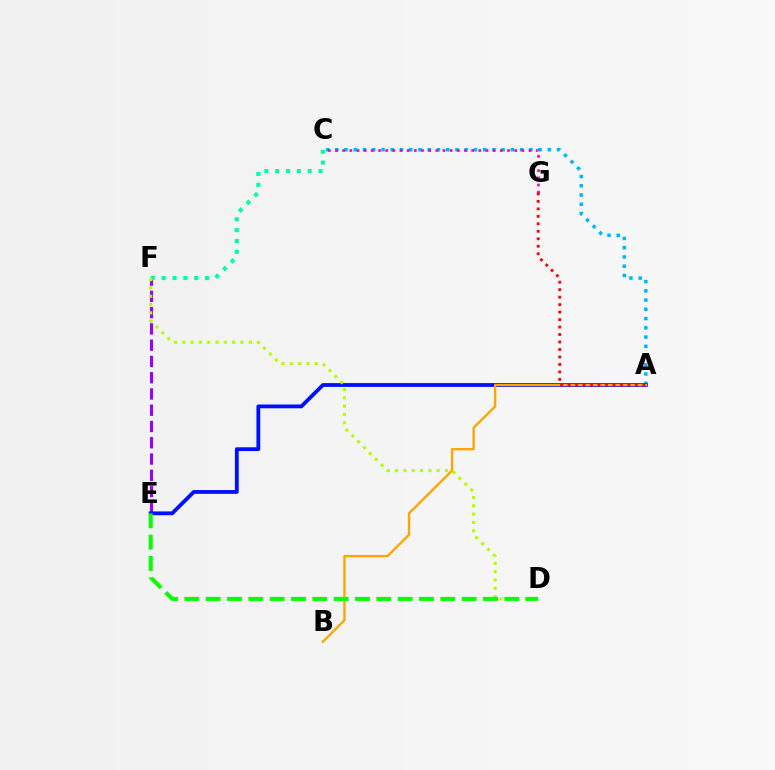{('E', 'F'): [{'color': '#9b00ff', 'line_style': 'dashed', 'thickness': 2.21}], ('A', 'C'): [{'color': '#00b5ff', 'line_style': 'dotted', 'thickness': 2.51}], ('A', 'E'): [{'color': '#0010ff', 'line_style': 'solid', 'thickness': 2.74}], ('C', 'F'): [{'color': '#00ff9d', 'line_style': 'dotted', 'thickness': 2.95}], ('D', 'F'): [{'color': '#b3ff00', 'line_style': 'dotted', 'thickness': 2.26}], ('C', 'G'): [{'color': '#ff00bd', 'line_style': 'dotted', 'thickness': 1.95}], ('A', 'B'): [{'color': '#ffa500', 'line_style': 'solid', 'thickness': 1.69}], ('A', 'G'): [{'color': '#ff0000', 'line_style': 'dotted', 'thickness': 2.03}], ('D', 'E'): [{'color': '#08ff00', 'line_style': 'dashed', 'thickness': 2.9}]}